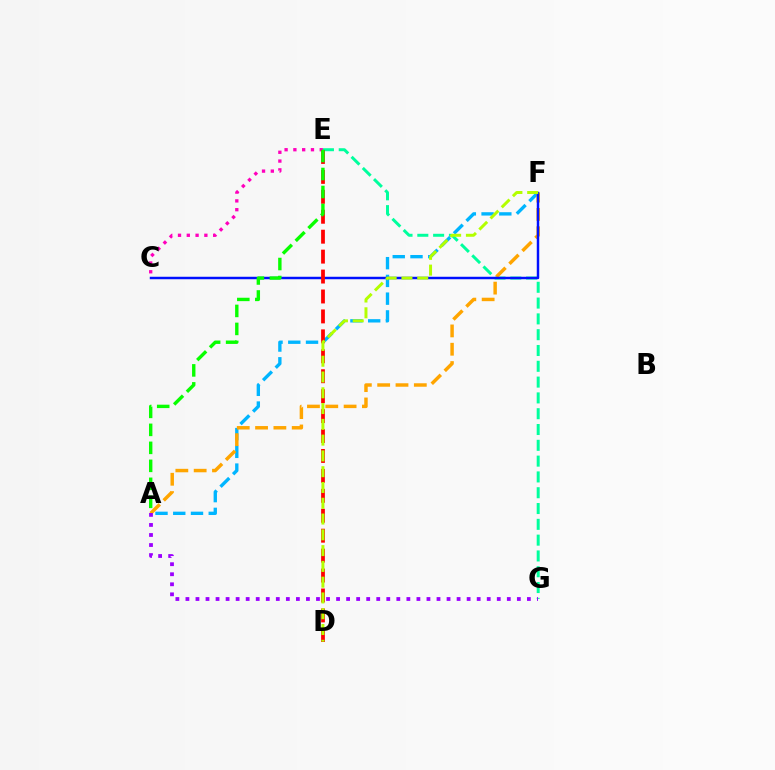{('E', 'G'): [{'color': '#00ff9d', 'line_style': 'dashed', 'thickness': 2.15}], ('A', 'F'): [{'color': '#00b5ff', 'line_style': 'dashed', 'thickness': 2.41}, {'color': '#ffa500', 'line_style': 'dashed', 'thickness': 2.49}], ('A', 'G'): [{'color': '#9b00ff', 'line_style': 'dotted', 'thickness': 2.73}], ('C', 'F'): [{'color': '#0010ff', 'line_style': 'solid', 'thickness': 1.78}], ('C', 'E'): [{'color': '#ff00bd', 'line_style': 'dotted', 'thickness': 2.39}], ('D', 'E'): [{'color': '#ff0000', 'line_style': 'dashed', 'thickness': 2.71}], ('D', 'F'): [{'color': '#b3ff00', 'line_style': 'dashed', 'thickness': 2.14}], ('A', 'E'): [{'color': '#08ff00', 'line_style': 'dashed', 'thickness': 2.44}]}